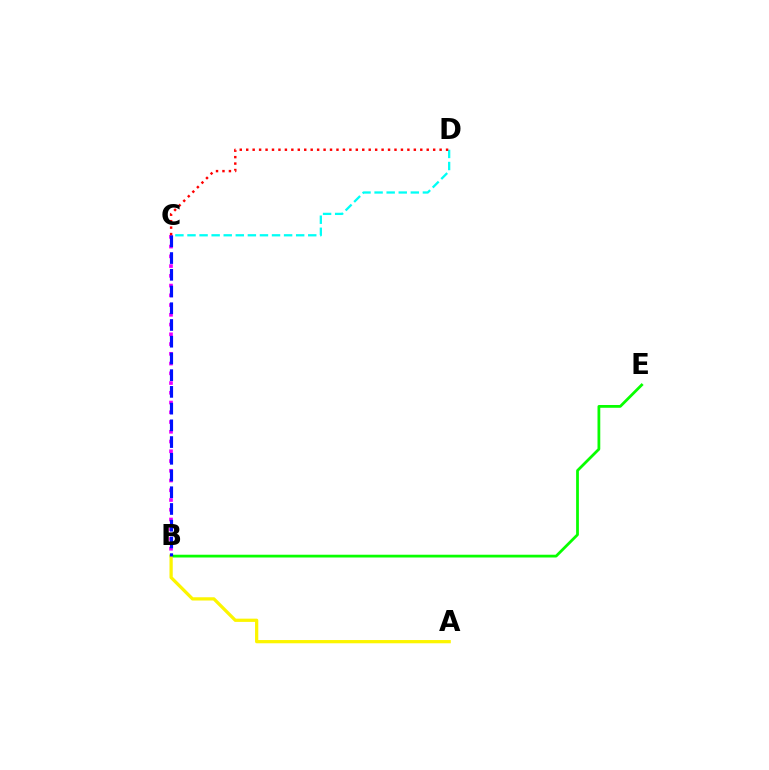{('B', 'C'): [{'color': '#ee00ff', 'line_style': 'dotted', 'thickness': 2.65}, {'color': '#0010ff', 'line_style': 'dashed', 'thickness': 2.27}], ('C', 'D'): [{'color': '#00fff6', 'line_style': 'dashed', 'thickness': 1.64}, {'color': '#ff0000', 'line_style': 'dotted', 'thickness': 1.75}], ('B', 'E'): [{'color': '#08ff00', 'line_style': 'solid', 'thickness': 1.99}], ('A', 'B'): [{'color': '#fcf500', 'line_style': 'solid', 'thickness': 2.34}]}